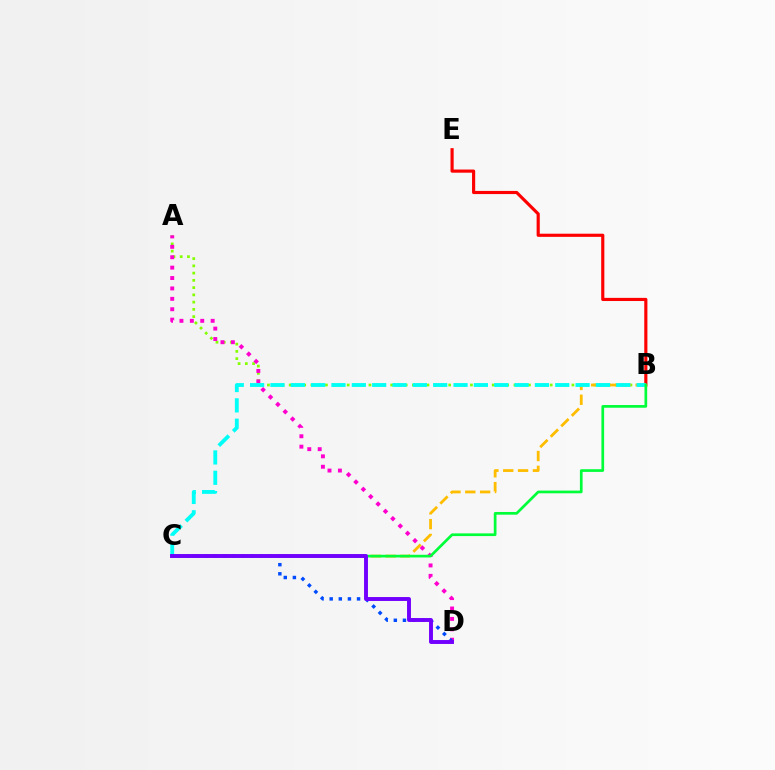{('A', 'B'): [{'color': '#84ff00', 'line_style': 'dotted', 'thickness': 1.97}], ('B', 'E'): [{'color': '#ff0000', 'line_style': 'solid', 'thickness': 2.27}], ('A', 'D'): [{'color': '#ff00cf', 'line_style': 'dotted', 'thickness': 2.83}], ('C', 'D'): [{'color': '#004bff', 'line_style': 'dotted', 'thickness': 2.48}, {'color': '#7200ff', 'line_style': 'solid', 'thickness': 2.82}], ('B', 'C'): [{'color': '#ffbd00', 'line_style': 'dashed', 'thickness': 2.02}, {'color': '#00fff6', 'line_style': 'dashed', 'thickness': 2.76}, {'color': '#00ff39', 'line_style': 'solid', 'thickness': 1.94}]}